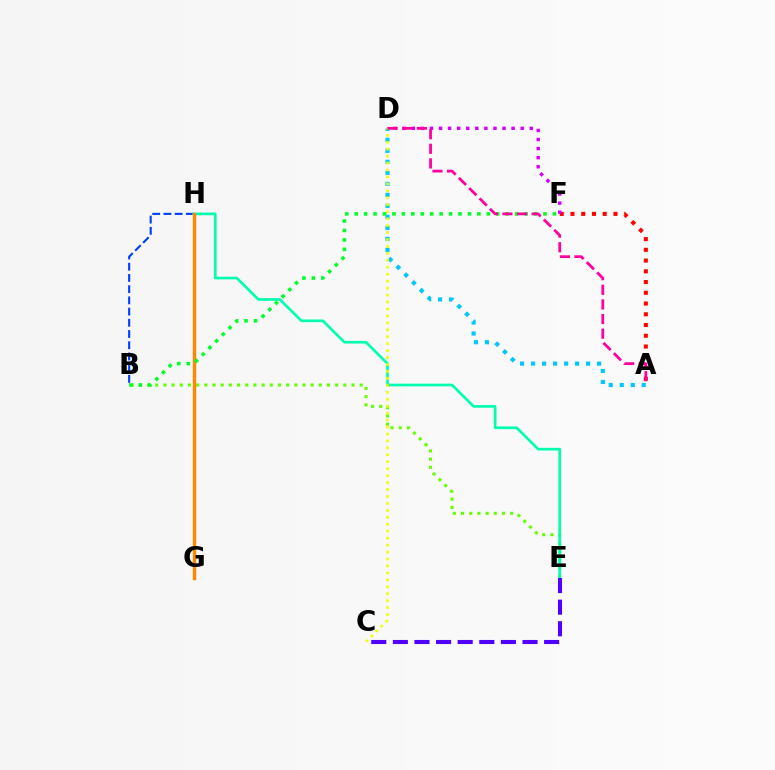{('B', 'E'): [{'color': '#66ff00', 'line_style': 'dotted', 'thickness': 2.22}], ('B', 'H'): [{'color': '#003fff', 'line_style': 'dashed', 'thickness': 1.52}], ('A', 'F'): [{'color': '#ff0000', 'line_style': 'dotted', 'thickness': 2.92}], ('A', 'D'): [{'color': '#00c7ff', 'line_style': 'dotted', 'thickness': 2.99}, {'color': '#ff00a0', 'line_style': 'dashed', 'thickness': 1.98}], ('D', 'F'): [{'color': '#d600ff', 'line_style': 'dotted', 'thickness': 2.46}], ('E', 'H'): [{'color': '#00ffaf', 'line_style': 'solid', 'thickness': 1.93}], ('C', 'D'): [{'color': '#eeff00', 'line_style': 'dotted', 'thickness': 1.89}], ('G', 'H'): [{'color': '#ff8800', 'line_style': 'solid', 'thickness': 2.44}], ('B', 'F'): [{'color': '#00ff27', 'line_style': 'dotted', 'thickness': 2.56}], ('C', 'E'): [{'color': '#4f00ff', 'line_style': 'dashed', 'thickness': 2.94}]}